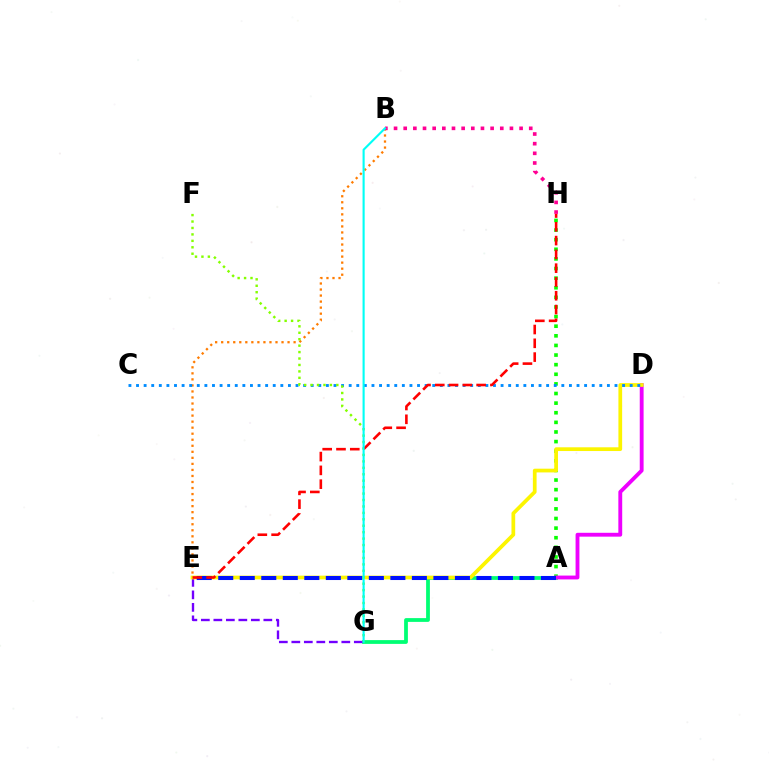{('A', 'H'): [{'color': '#08ff00', 'line_style': 'dotted', 'thickness': 2.61}], ('A', 'G'): [{'color': '#00ff74', 'line_style': 'solid', 'thickness': 2.72}], ('E', 'G'): [{'color': '#7200ff', 'line_style': 'dashed', 'thickness': 1.7}], ('B', 'E'): [{'color': '#ff7c00', 'line_style': 'dotted', 'thickness': 1.64}], ('A', 'D'): [{'color': '#ee00ff', 'line_style': 'solid', 'thickness': 2.77}], ('D', 'E'): [{'color': '#fcf500', 'line_style': 'solid', 'thickness': 2.68}], ('A', 'E'): [{'color': '#0010ff', 'line_style': 'dashed', 'thickness': 2.92}], ('C', 'D'): [{'color': '#008cff', 'line_style': 'dotted', 'thickness': 2.06}], ('F', 'G'): [{'color': '#84ff00', 'line_style': 'dotted', 'thickness': 1.75}], ('E', 'H'): [{'color': '#ff0000', 'line_style': 'dashed', 'thickness': 1.87}], ('B', 'H'): [{'color': '#ff0094', 'line_style': 'dotted', 'thickness': 2.62}], ('B', 'G'): [{'color': '#00fff6', 'line_style': 'solid', 'thickness': 1.53}]}